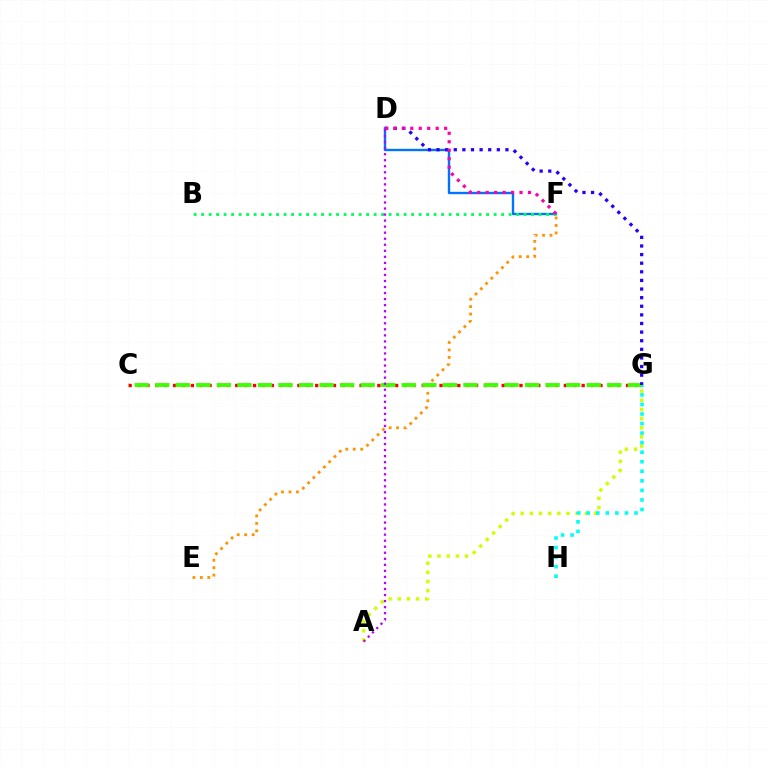{('A', 'G'): [{'color': '#d1ff00', 'line_style': 'dotted', 'thickness': 2.49}], ('C', 'G'): [{'color': '#ff0000', 'line_style': 'dotted', 'thickness': 2.41}, {'color': '#3dff00', 'line_style': 'dashed', 'thickness': 2.79}], ('E', 'F'): [{'color': '#ff9400', 'line_style': 'dotted', 'thickness': 2.03}], ('D', 'F'): [{'color': '#0074ff', 'line_style': 'solid', 'thickness': 1.71}, {'color': '#ff00ac', 'line_style': 'dotted', 'thickness': 2.3}], ('B', 'F'): [{'color': '#00ff5c', 'line_style': 'dotted', 'thickness': 2.04}], ('G', 'H'): [{'color': '#00fff6', 'line_style': 'dotted', 'thickness': 2.59}], ('A', 'D'): [{'color': '#b900ff', 'line_style': 'dotted', 'thickness': 1.64}], ('D', 'G'): [{'color': '#2500ff', 'line_style': 'dotted', 'thickness': 2.34}]}